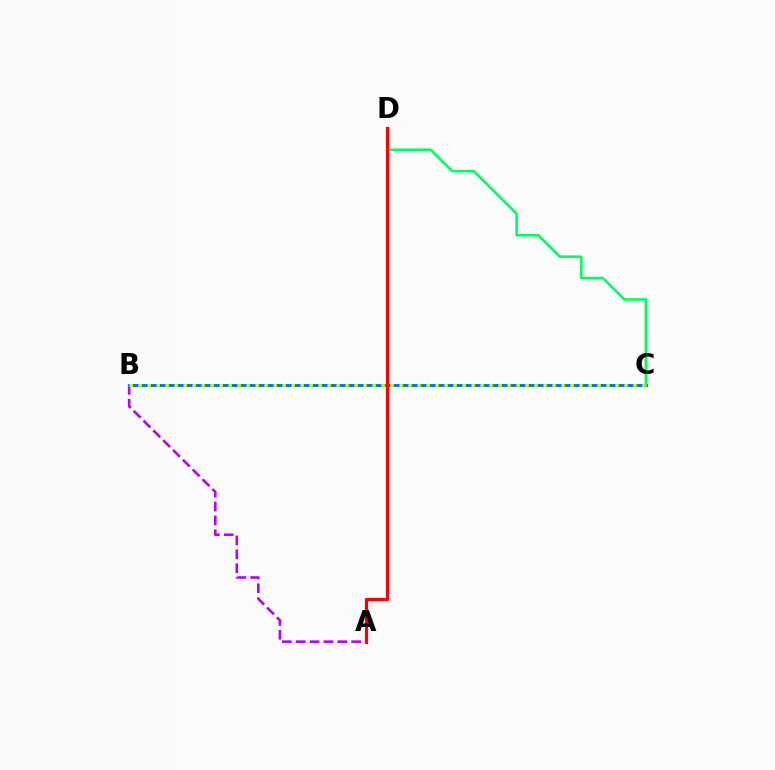{('A', 'B'): [{'color': '#b900ff', 'line_style': 'dashed', 'thickness': 1.88}], ('B', 'C'): [{'color': '#0074ff', 'line_style': 'solid', 'thickness': 2.13}, {'color': '#d1ff00', 'line_style': 'dotted', 'thickness': 2.44}], ('C', 'D'): [{'color': '#00ff5c', 'line_style': 'solid', 'thickness': 1.84}], ('A', 'D'): [{'color': '#ff0000', 'line_style': 'solid', 'thickness': 2.32}]}